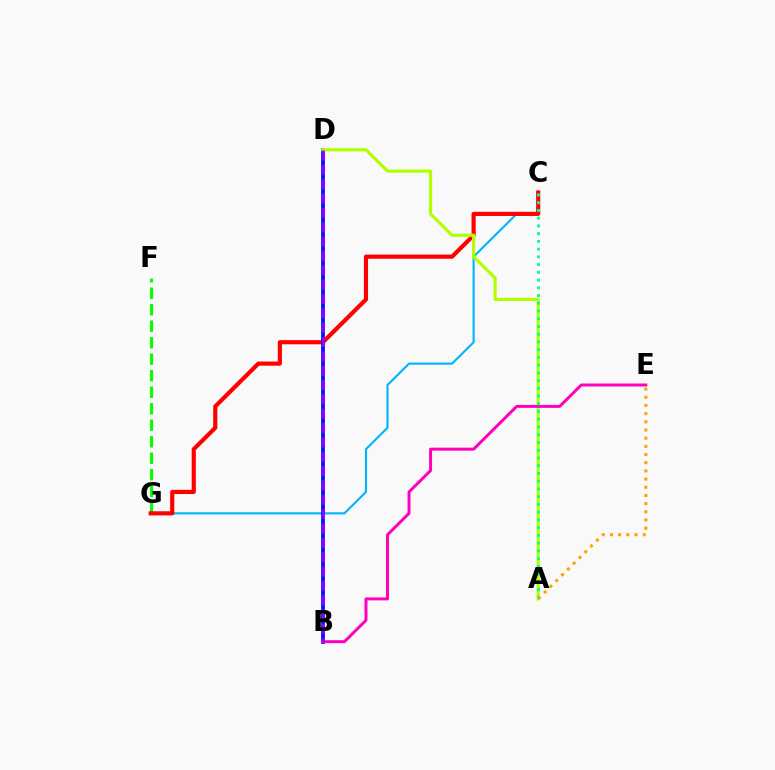{('F', 'G'): [{'color': '#08ff00', 'line_style': 'dashed', 'thickness': 2.24}], ('C', 'G'): [{'color': '#00b5ff', 'line_style': 'solid', 'thickness': 1.53}, {'color': '#ff0000', 'line_style': 'solid', 'thickness': 3.0}], ('B', 'D'): [{'color': '#0010ff', 'line_style': 'solid', 'thickness': 2.68}, {'color': '#9b00ff', 'line_style': 'dashed', 'thickness': 1.95}], ('A', 'D'): [{'color': '#b3ff00', 'line_style': 'solid', 'thickness': 2.28}], ('B', 'E'): [{'color': '#ff00bd', 'line_style': 'solid', 'thickness': 2.14}], ('A', 'C'): [{'color': '#00ff9d', 'line_style': 'dotted', 'thickness': 2.1}], ('A', 'E'): [{'color': '#ffa500', 'line_style': 'dotted', 'thickness': 2.22}]}